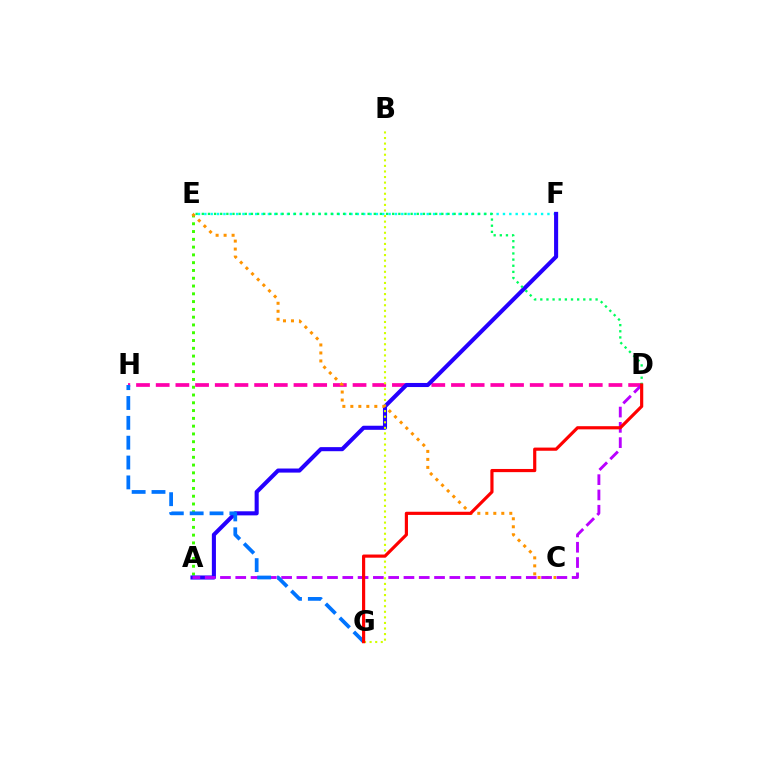{('A', 'E'): [{'color': '#3dff00', 'line_style': 'dotted', 'thickness': 2.12}], ('D', 'H'): [{'color': '#ff00ac', 'line_style': 'dashed', 'thickness': 2.67}], ('E', 'F'): [{'color': '#00fff6', 'line_style': 'dotted', 'thickness': 1.73}], ('A', 'F'): [{'color': '#2500ff', 'line_style': 'solid', 'thickness': 2.94}], ('B', 'G'): [{'color': '#d1ff00', 'line_style': 'dotted', 'thickness': 1.51}], ('C', 'E'): [{'color': '#ff9400', 'line_style': 'dotted', 'thickness': 2.17}], ('A', 'D'): [{'color': '#b900ff', 'line_style': 'dashed', 'thickness': 2.08}], ('G', 'H'): [{'color': '#0074ff', 'line_style': 'dashed', 'thickness': 2.7}], ('D', 'E'): [{'color': '#00ff5c', 'line_style': 'dotted', 'thickness': 1.67}], ('D', 'G'): [{'color': '#ff0000', 'line_style': 'solid', 'thickness': 2.28}]}